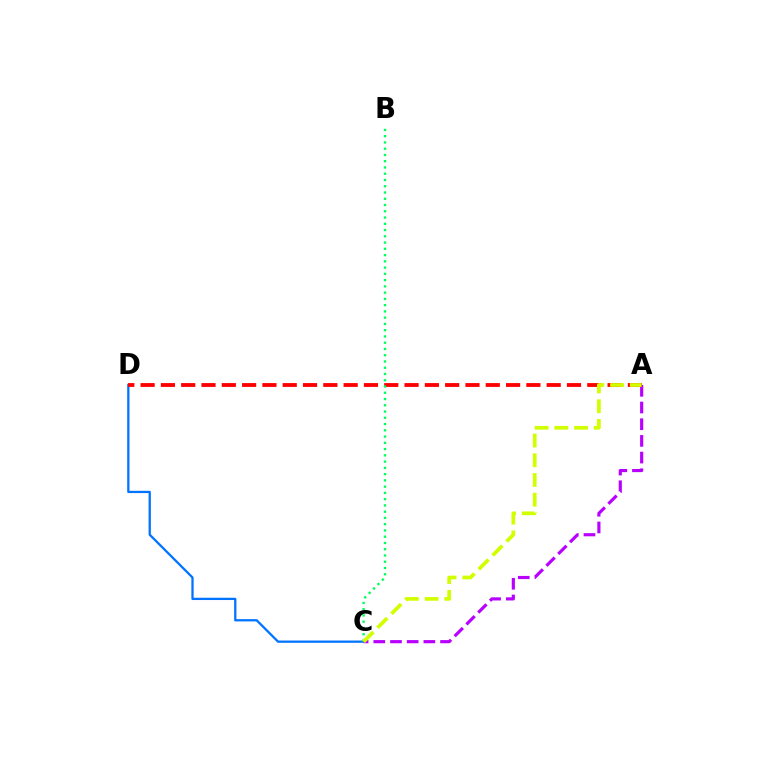{('C', 'D'): [{'color': '#0074ff', 'line_style': 'solid', 'thickness': 1.64}], ('A', 'C'): [{'color': '#b900ff', 'line_style': 'dashed', 'thickness': 2.27}, {'color': '#d1ff00', 'line_style': 'dashed', 'thickness': 2.68}], ('A', 'D'): [{'color': '#ff0000', 'line_style': 'dashed', 'thickness': 2.76}], ('B', 'C'): [{'color': '#00ff5c', 'line_style': 'dotted', 'thickness': 1.7}]}